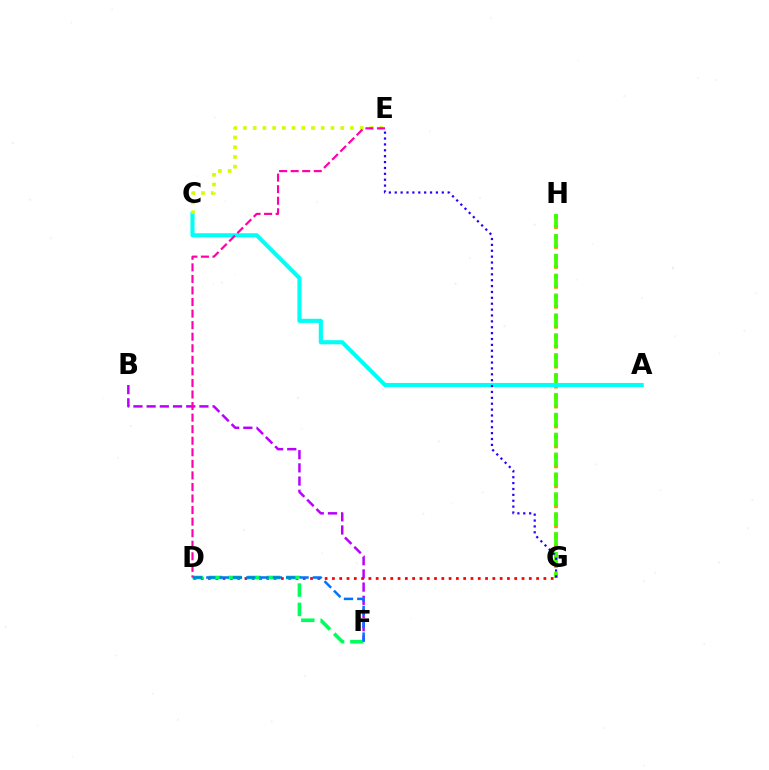{('B', 'F'): [{'color': '#b900ff', 'line_style': 'dashed', 'thickness': 1.79}], ('G', 'H'): [{'color': '#ff9400', 'line_style': 'dotted', 'thickness': 2.71}, {'color': '#3dff00', 'line_style': 'dashed', 'thickness': 2.7}], ('A', 'C'): [{'color': '#00fff6', 'line_style': 'solid', 'thickness': 2.95}], ('D', 'G'): [{'color': '#ff0000', 'line_style': 'dotted', 'thickness': 1.98}], ('D', 'F'): [{'color': '#00ff5c', 'line_style': 'dashed', 'thickness': 2.62}, {'color': '#0074ff', 'line_style': 'dashed', 'thickness': 1.81}], ('C', 'E'): [{'color': '#d1ff00', 'line_style': 'dotted', 'thickness': 2.64}], ('D', 'E'): [{'color': '#ff00ac', 'line_style': 'dashed', 'thickness': 1.57}], ('E', 'G'): [{'color': '#2500ff', 'line_style': 'dotted', 'thickness': 1.6}]}